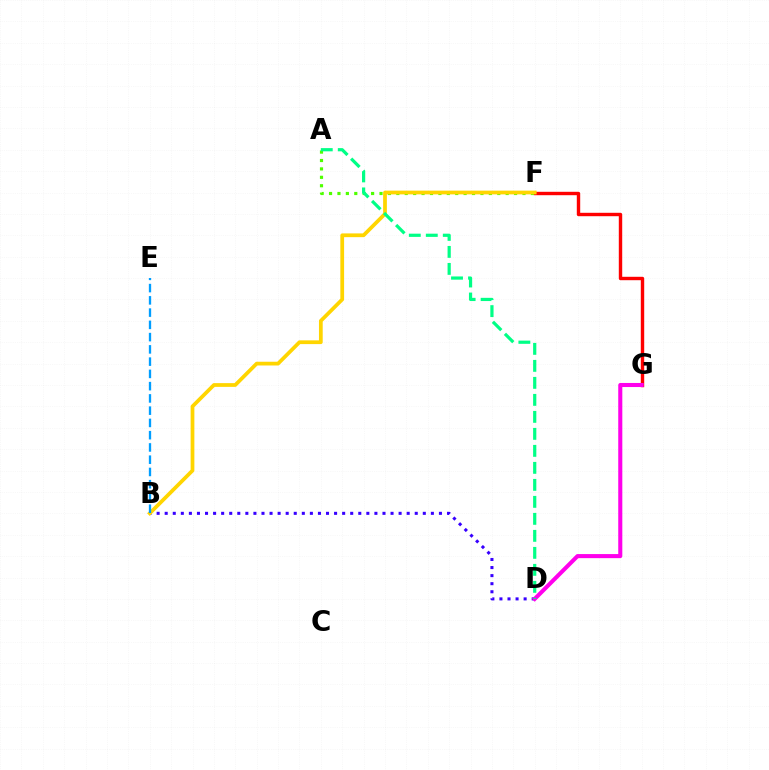{('F', 'G'): [{'color': '#ff0000', 'line_style': 'solid', 'thickness': 2.45}], ('A', 'F'): [{'color': '#4fff00', 'line_style': 'dotted', 'thickness': 2.29}], ('B', 'D'): [{'color': '#3700ff', 'line_style': 'dotted', 'thickness': 2.19}], ('B', 'F'): [{'color': '#ffd500', 'line_style': 'solid', 'thickness': 2.7}], ('B', 'E'): [{'color': '#009eff', 'line_style': 'dashed', 'thickness': 1.67}], ('D', 'G'): [{'color': '#ff00ed', 'line_style': 'solid', 'thickness': 2.93}], ('A', 'D'): [{'color': '#00ff86', 'line_style': 'dashed', 'thickness': 2.31}]}